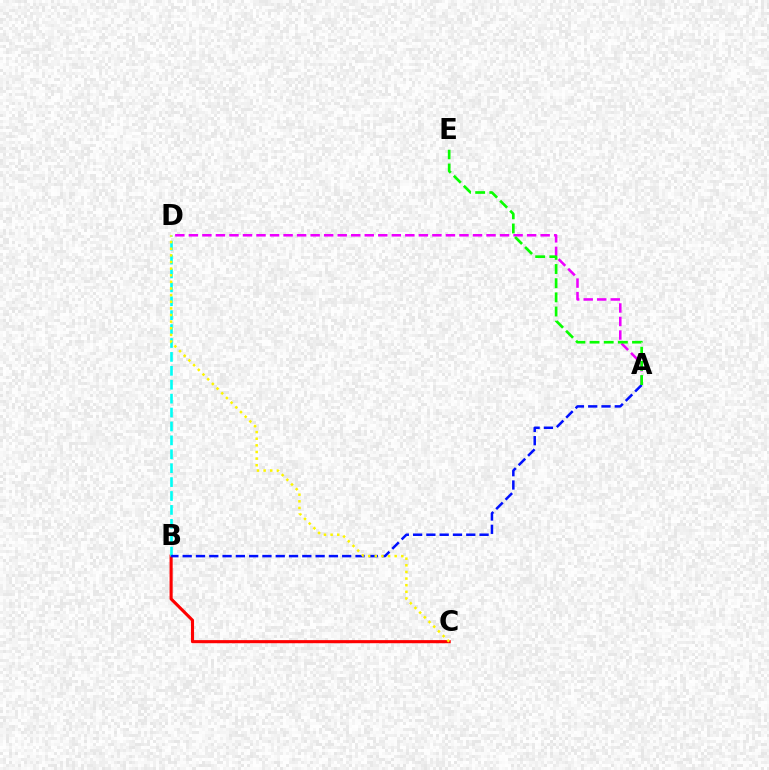{('A', 'D'): [{'color': '#ee00ff', 'line_style': 'dashed', 'thickness': 1.84}], ('B', 'C'): [{'color': '#ff0000', 'line_style': 'solid', 'thickness': 2.24}], ('B', 'D'): [{'color': '#00fff6', 'line_style': 'dashed', 'thickness': 1.89}], ('A', 'B'): [{'color': '#0010ff', 'line_style': 'dashed', 'thickness': 1.81}], ('C', 'D'): [{'color': '#fcf500', 'line_style': 'dotted', 'thickness': 1.8}], ('A', 'E'): [{'color': '#08ff00', 'line_style': 'dashed', 'thickness': 1.92}]}